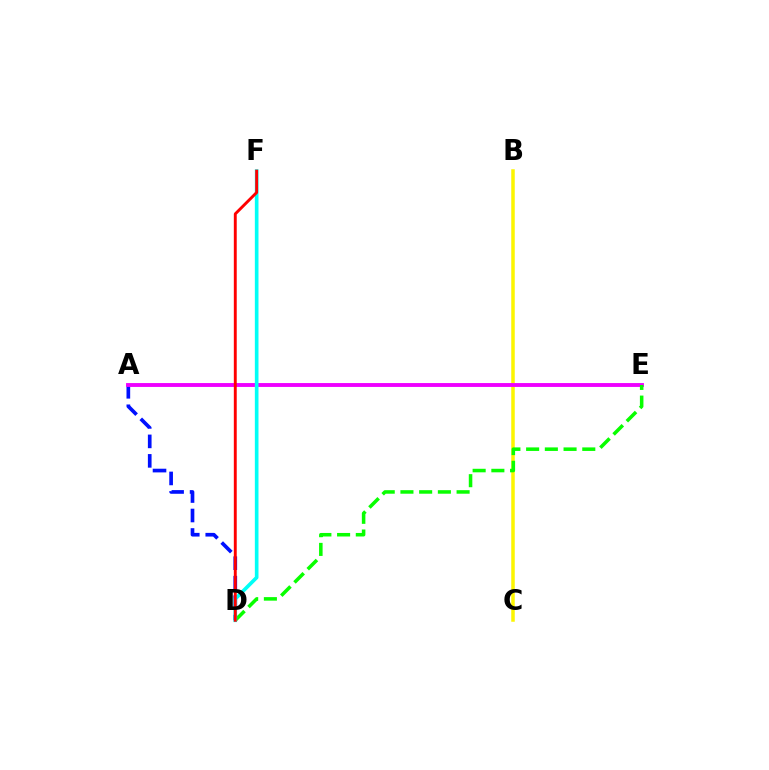{('A', 'D'): [{'color': '#0010ff', 'line_style': 'dashed', 'thickness': 2.65}], ('B', 'C'): [{'color': '#fcf500', 'line_style': 'solid', 'thickness': 2.52}], ('A', 'E'): [{'color': '#ee00ff', 'line_style': 'solid', 'thickness': 2.79}], ('D', 'E'): [{'color': '#08ff00', 'line_style': 'dashed', 'thickness': 2.54}], ('D', 'F'): [{'color': '#00fff6', 'line_style': 'solid', 'thickness': 2.63}, {'color': '#ff0000', 'line_style': 'solid', 'thickness': 2.09}]}